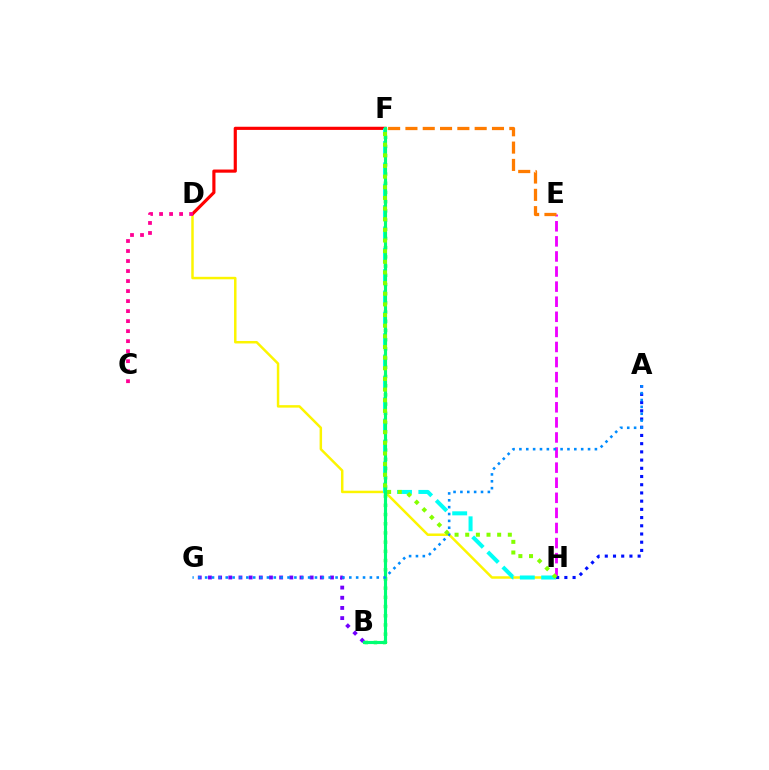{('E', 'H'): [{'color': '#ee00ff', 'line_style': 'dashed', 'thickness': 2.05}], ('D', 'H'): [{'color': '#fcf500', 'line_style': 'solid', 'thickness': 1.79}], ('D', 'F'): [{'color': '#ff0000', 'line_style': 'solid', 'thickness': 2.27}], ('B', 'F'): [{'color': '#08ff00', 'line_style': 'dotted', 'thickness': 2.5}, {'color': '#00ff74', 'line_style': 'solid', 'thickness': 2.25}], ('B', 'G'): [{'color': '#7200ff', 'line_style': 'dotted', 'thickness': 2.76}], ('F', 'H'): [{'color': '#00fff6', 'line_style': 'dashed', 'thickness': 2.9}, {'color': '#84ff00', 'line_style': 'dotted', 'thickness': 2.89}], ('A', 'H'): [{'color': '#0010ff', 'line_style': 'dotted', 'thickness': 2.23}], ('C', 'D'): [{'color': '#ff0094', 'line_style': 'dotted', 'thickness': 2.72}], ('A', 'G'): [{'color': '#008cff', 'line_style': 'dotted', 'thickness': 1.87}], ('E', 'F'): [{'color': '#ff7c00', 'line_style': 'dashed', 'thickness': 2.35}]}